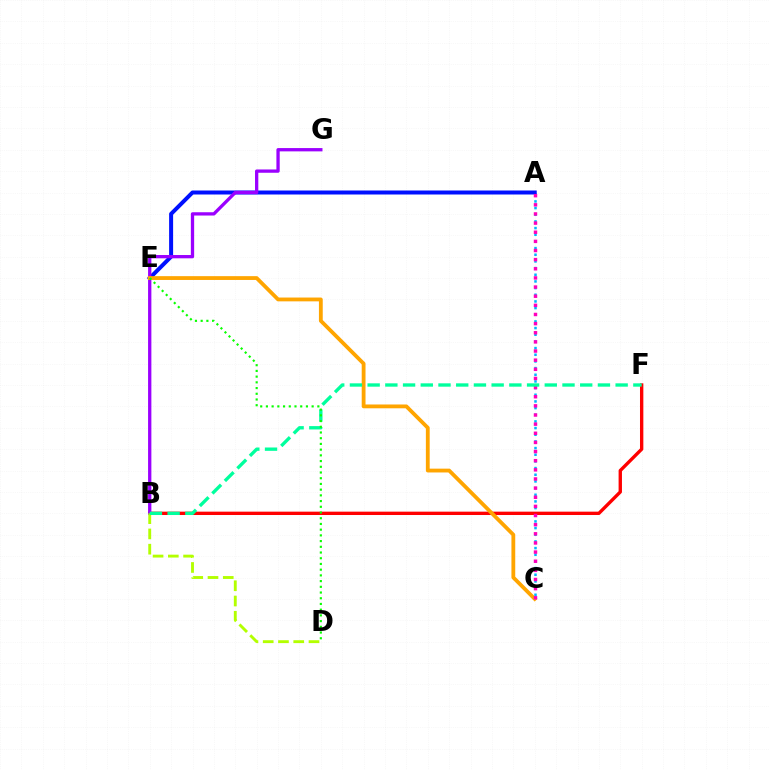{('A', 'C'): [{'color': '#00b5ff', 'line_style': 'dotted', 'thickness': 1.81}, {'color': '#ff00bd', 'line_style': 'dotted', 'thickness': 2.48}], ('A', 'E'): [{'color': '#0010ff', 'line_style': 'solid', 'thickness': 2.88}], ('B', 'F'): [{'color': '#ff0000', 'line_style': 'solid', 'thickness': 2.42}, {'color': '#00ff9d', 'line_style': 'dashed', 'thickness': 2.41}], ('B', 'G'): [{'color': '#9b00ff', 'line_style': 'solid', 'thickness': 2.37}], ('B', 'D'): [{'color': '#b3ff00', 'line_style': 'dashed', 'thickness': 2.07}], ('C', 'E'): [{'color': '#ffa500', 'line_style': 'solid', 'thickness': 2.75}], ('D', 'E'): [{'color': '#08ff00', 'line_style': 'dotted', 'thickness': 1.55}]}